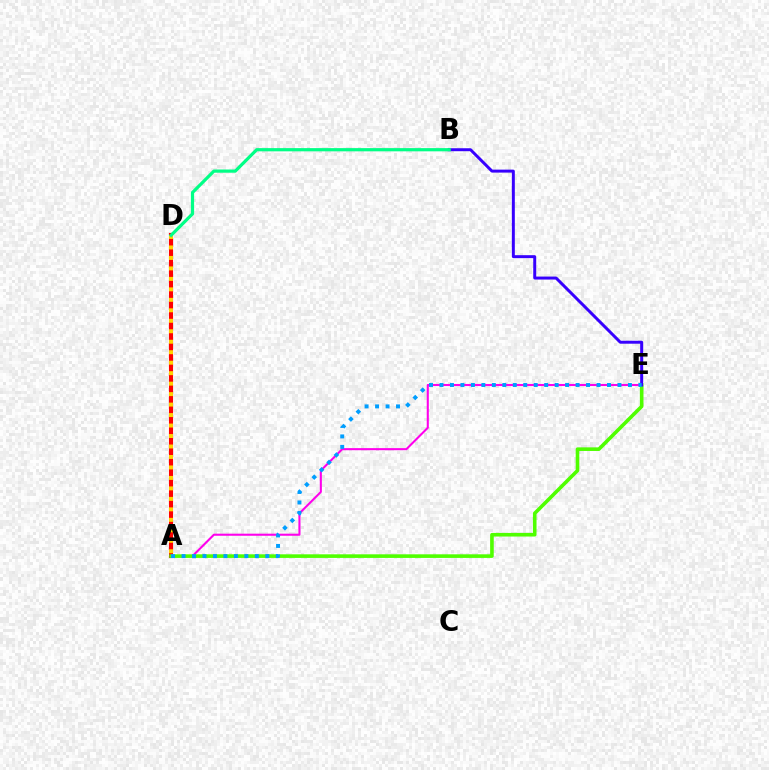{('A', 'E'): [{'color': '#ff00ed', 'line_style': 'solid', 'thickness': 1.5}, {'color': '#4fff00', 'line_style': 'solid', 'thickness': 2.6}, {'color': '#009eff', 'line_style': 'dotted', 'thickness': 2.84}], ('A', 'D'): [{'color': '#ff0000', 'line_style': 'solid', 'thickness': 2.94}, {'color': '#ffd500', 'line_style': 'dotted', 'thickness': 2.85}], ('B', 'E'): [{'color': '#3700ff', 'line_style': 'solid', 'thickness': 2.14}], ('B', 'D'): [{'color': '#00ff86', 'line_style': 'solid', 'thickness': 2.31}]}